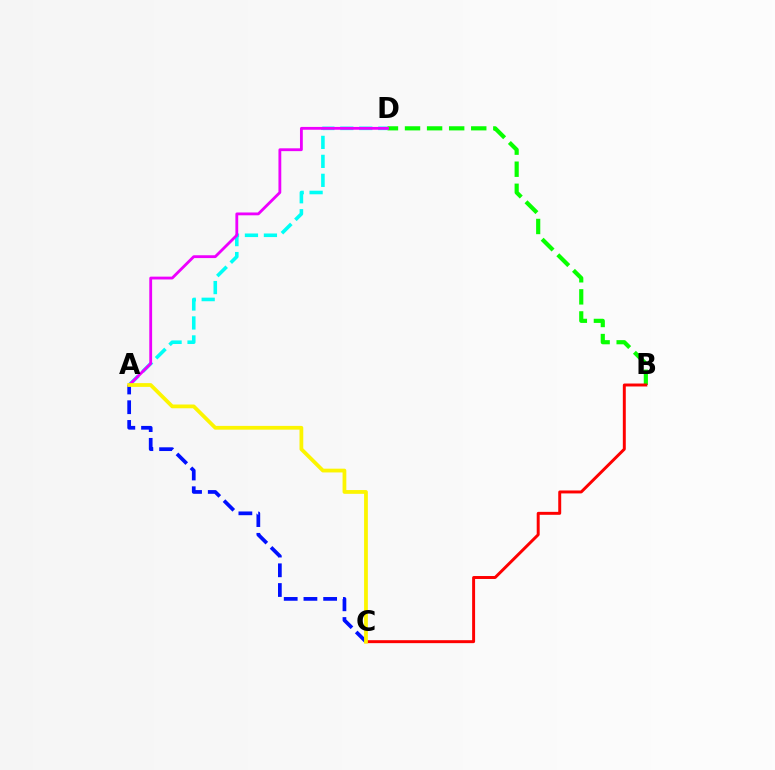{('A', 'D'): [{'color': '#00fff6', 'line_style': 'dashed', 'thickness': 2.58}, {'color': '#ee00ff', 'line_style': 'solid', 'thickness': 2.03}], ('A', 'C'): [{'color': '#0010ff', 'line_style': 'dashed', 'thickness': 2.68}, {'color': '#fcf500', 'line_style': 'solid', 'thickness': 2.71}], ('B', 'D'): [{'color': '#08ff00', 'line_style': 'dashed', 'thickness': 3.0}], ('B', 'C'): [{'color': '#ff0000', 'line_style': 'solid', 'thickness': 2.13}]}